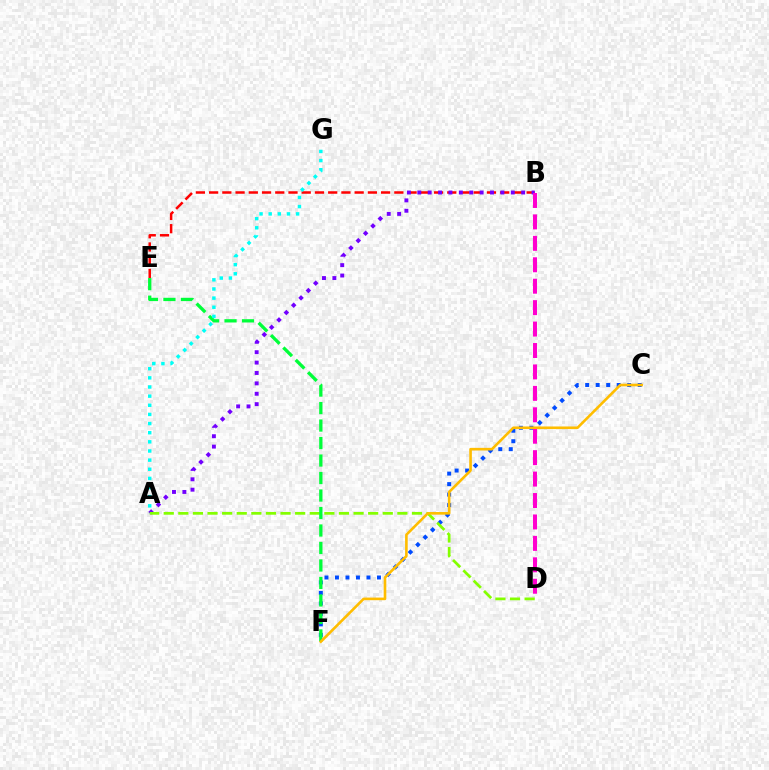{('C', 'F'): [{'color': '#004bff', 'line_style': 'dotted', 'thickness': 2.85}, {'color': '#ffbd00', 'line_style': 'solid', 'thickness': 1.89}], ('B', 'E'): [{'color': '#ff0000', 'line_style': 'dashed', 'thickness': 1.8}], ('A', 'B'): [{'color': '#7200ff', 'line_style': 'dotted', 'thickness': 2.82}], ('A', 'D'): [{'color': '#84ff00', 'line_style': 'dashed', 'thickness': 1.98}], ('B', 'D'): [{'color': '#ff00cf', 'line_style': 'dashed', 'thickness': 2.91}], ('E', 'F'): [{'color': '#00ff39', 'line_style': 'dashed', 'thickness': 2.38}], ('A', 'G'): [{'color': '#00fff6', 'line_style': 'dotted', 'thickness': 2.48}]}